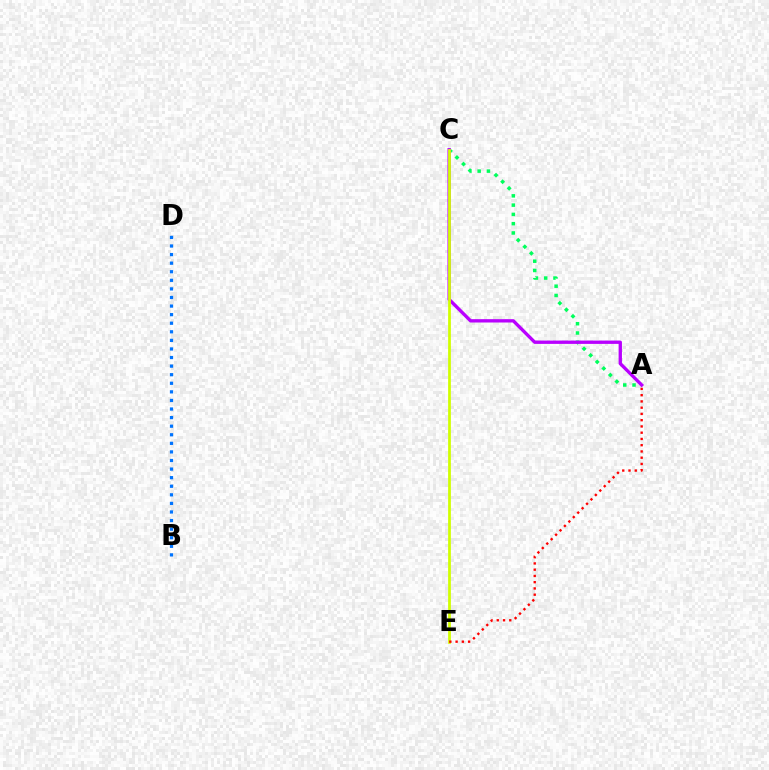{('A', 'C'): [{'color': '#00ff5c', 'line_style': 'dotted', 'thickness': 2.52}, {'color': '#b900ff', 'line_style': 'solid', 'thickness': 2.4}], ('B', 'D'): [{'color': '#0074ff', 'line_style': 'dotted', 'thickness': 2.33}], ('C', 'E'): [{'color': '#d1ff00', 'line_style': 'solid', 'thickness': 1.98}], ('A', 'E'): [{'color': '#ff0000', 'line_style': 'dotted', 'thickness': 1.7}]}